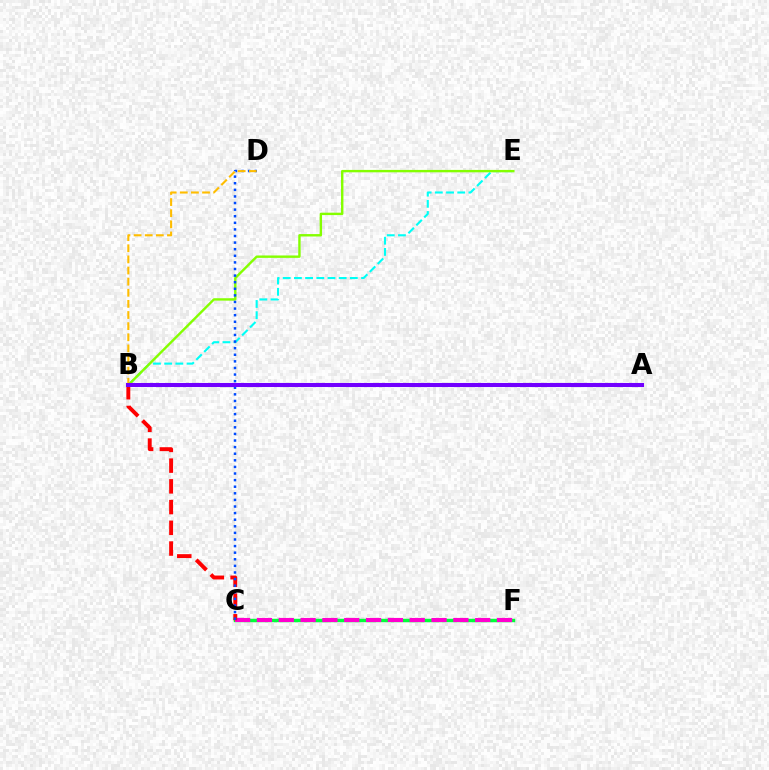{('B', 'E'): [{'color': '#00fff6', 'line_style': 'dashed', 'thickness': 1.52}, {'color': '#84ff00', 'line_style': 'solid', 'thickness': 1.73}], ('C', 'F'): [{'color': '#00ff39', 'line_style': 'solid', 'thickness': 2.47}, {'color': '#ff00cf', 'line_style': 'dashed', 'thickness': 2.96}], ('B', 'C'): [{'color': '#ff0000', 'line_style': 'dashed', 'thickness': 2.82}], ('C', 'D'): [{'color': '#004bff', 'line_style': 'dotted', 'thickness': 1.79}], ('B', 'D'): [{'color': '#ffbd00', 'line_style': 'dashed', 'thickness': 1.51}], ('A', 'B'): [{'color': '#7200ff', 'line_style': 'solid', 'thickness': 2.92}]}